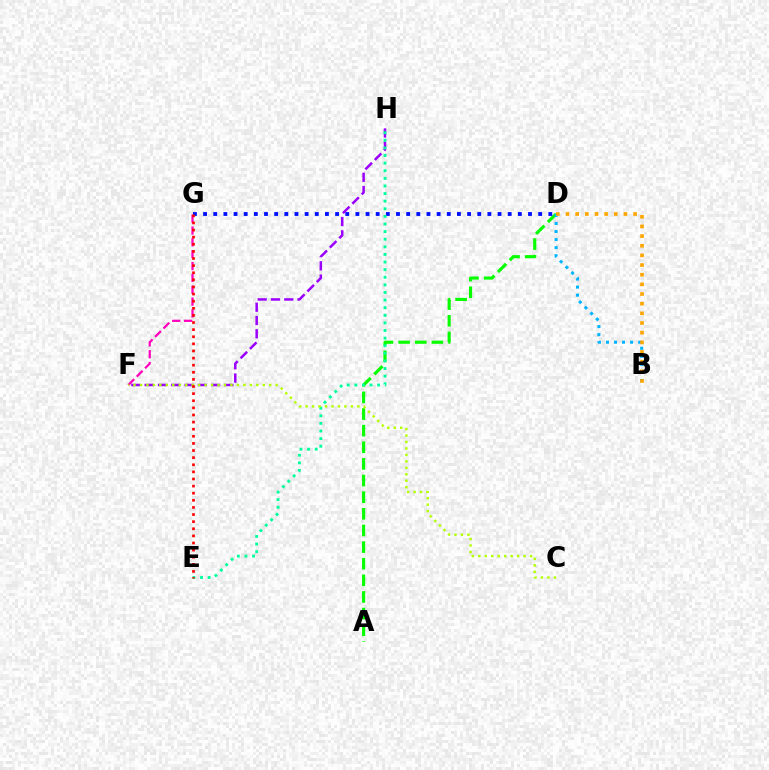{('F', 'H'): [{'color': '#9b00ff', 'line_style': 'dashed', 'thickness': 1.81}], ('A', 'D'): [{'color': '#08ff00', 'line_style': 'dashed', 'thickness': 2.26}], ('D', 'G'): [{'color': '#0010ff', 'line_style': 'dotted', 'thickness': 2.76}], ('B', 'D'): [{'color': '#00b5ff', 'line_style': 'dotted', 'thickness': 2.19}, {'color': '#ffa500', 'line_style': 'dotted', 'thickness': 2.62}], ('F', 'G'): [{'color': '#ff00bd', 'line_style': 'dashed', 'thickness': 1.61}], ('E', 'H'): [{'color': '#00ff9d', 'line_style': 'dotted', 'thickness': 2.07}], ('C', 'F'): [{'color': '#b3ff00', 'line_style': 'dotted', 'thickness': 1.76}], ('E', 'G'): [{'color': '#ff0000', 'line_style': 'dotted', 'thickness': 1.93}]}